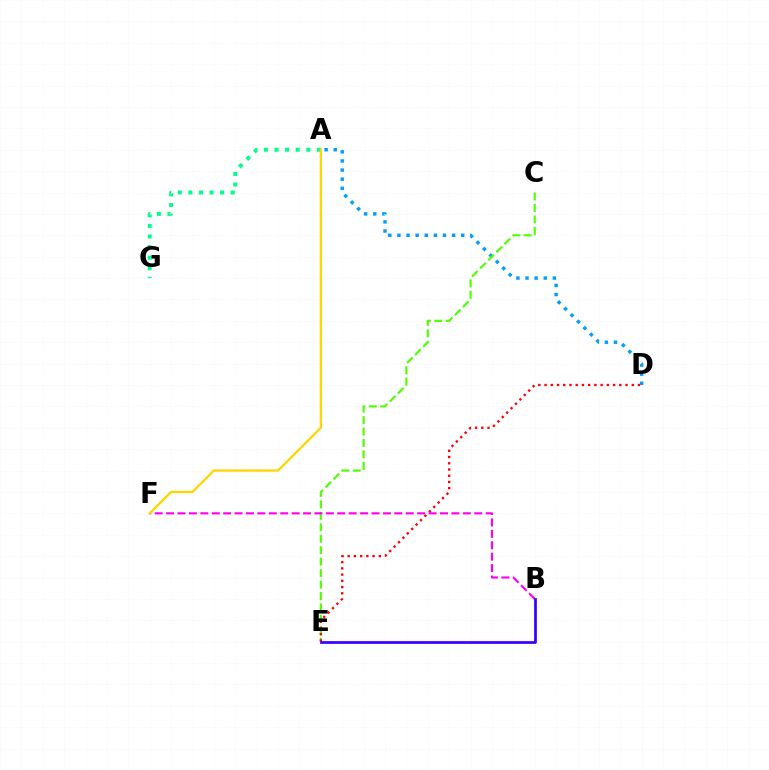{('A', 'D'): [{'color': '#009eff', 'line_style': 'dotted', 'thickness': 2.48}], ('C', 'E'): [{'color': '#4fff00', 'line_style': 'dashed', 'thickness': 1.56}], ('A', 'G'): [{'color': '#00ff86', 'line_style': 'dotted', 'thickness': 2.87}], ('D', 'E'): [{'color': '#ff0000', 'line_style': 'dotted', 'thickness': 1.69}], ('B', 'F'): [{'color': '#ff00ed', 'line_style': 'dashed', 'thickness': 1.55}], ('A', 'F'): [{'color': '#ffd500', 'line_style': 'solid', 'thickness': 1.64}], ('B', 'E'): [{'color': '#3700ff', 'line_style': 'solid', 'thickness': 1.96}]}